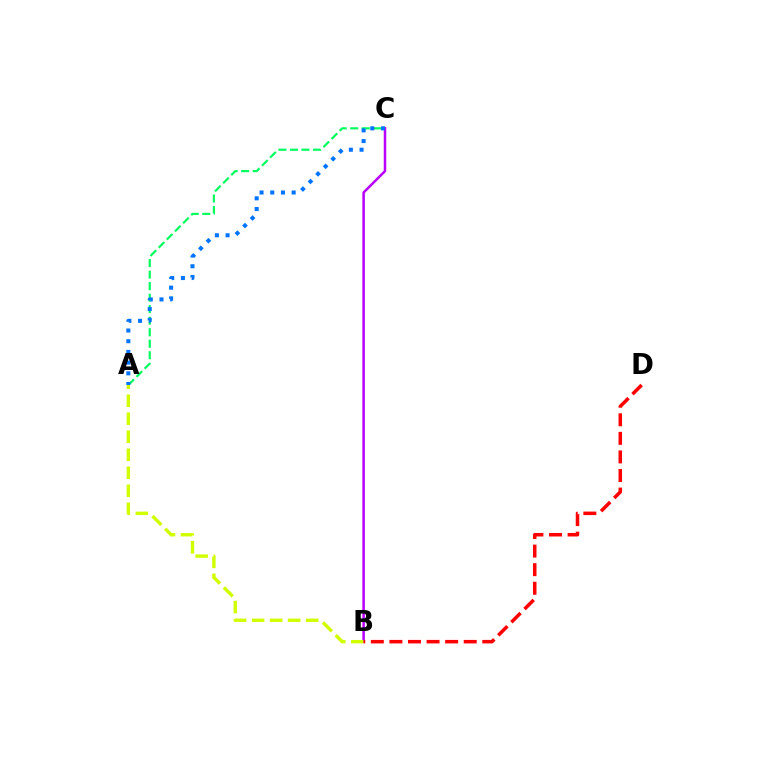{('A', 'C'): [{'color': '#00ff5c', 'line_style': 'dashed', 'thickness': 1.57}, {'color': '#0074ff', 'line_style': 'dotted', 'thickness': 2.91}], ('B', 'C'): [{'color': '#b900ff', 'line_style': 'solid', 'thickness': 1.81}], ('A', 'B'): [{'color': '#d1ff00', 'line_style': 'dashed', 'thickness': 2.45}], ('B', 'D'): [{'color': '#ff0000', 'line_style': 'dashed', 'thickness': 2.52}]}